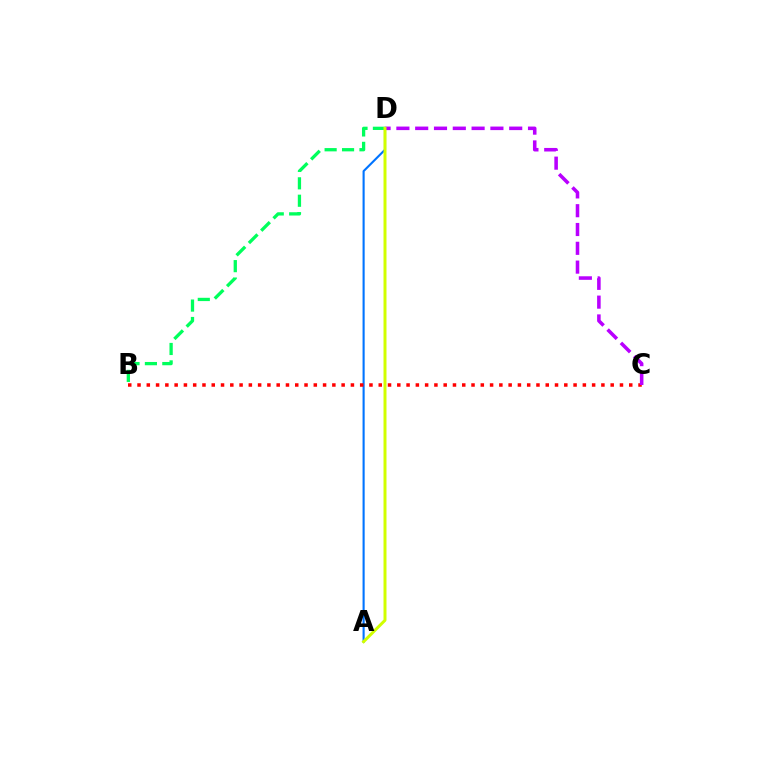{('A', 'D'): [{'color': '#0074ff', 'line_style': 'solid', 'thickness': 1.52}, {'color': '#d1ff00', 'line_style': 'solid', 'thickness': 2.15}], ('B', 'C'): [{'color': '#ff0000', 'line_style': 'dotted', 'thickness': 2.52}], ('B', 'D'): [{'color': '#00ff5c', 'line_style': 'dashed', 'thickness': 2.37}], ('C', 'D'): [{'color': '#b900ff', 'line_style': 'dashed', 'thickness': 2.55}]}